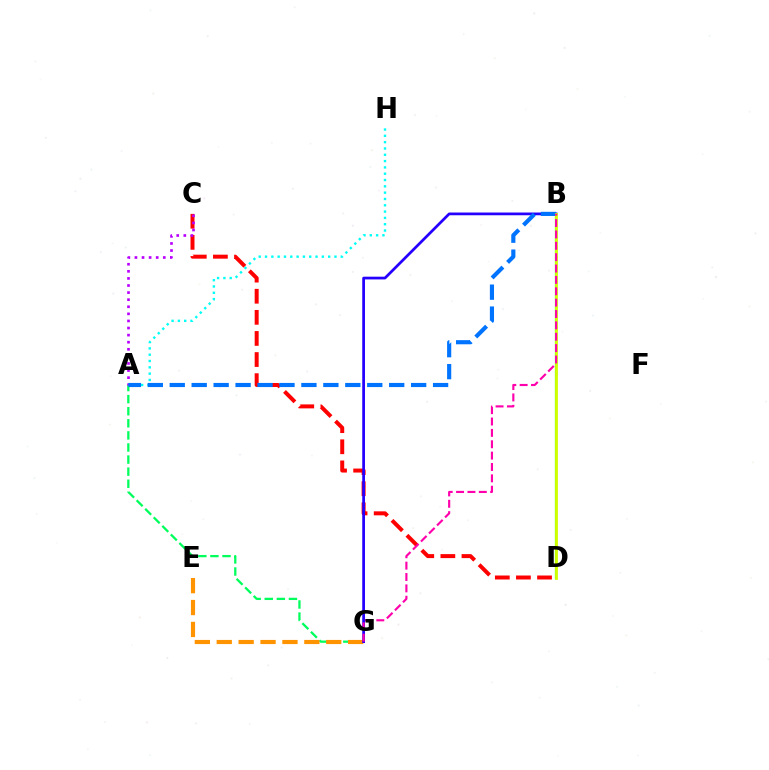{('A', 'G'): [{'color': '#00ff5c', 'line_style': 'dashed', 'thickness': 1.64}], ('C', 'D'): [{'color': '#ff0000', 'line_style': 'dashed', 'thickness': 2.87}], ('E', 'G'): [{'color': '#ff9400', 'line_style': 'dashed', 'thickness': 2.98}], ('B', 'D'): [{'color': '#3dff00', 'line_style': 'solid', 'thickness': 1.6}, {'color': '#d1ff00', 'line_style': 'solid', 'thickness': 2.01}], ('B', 'G'): [{'color': '#2500ff', 'line_style': 'solid', 'thickness': 1.97}, {'color': '#ff00ac', 'line_style': 'dashed', 'thickness': 1.54}], ('A', 'H'): [{'color': '#00fff6', 'line_style': 'dotted', 'thickness': 1.72}], ('A', 'C'): [{'color': '#b900ff', 'line_style': 'dotted', 'thickness': 1.93}], ('A', 'B'): [{'color': '#0074ff', 'line_style': 'dashed', 'thickness': 2.98}]}